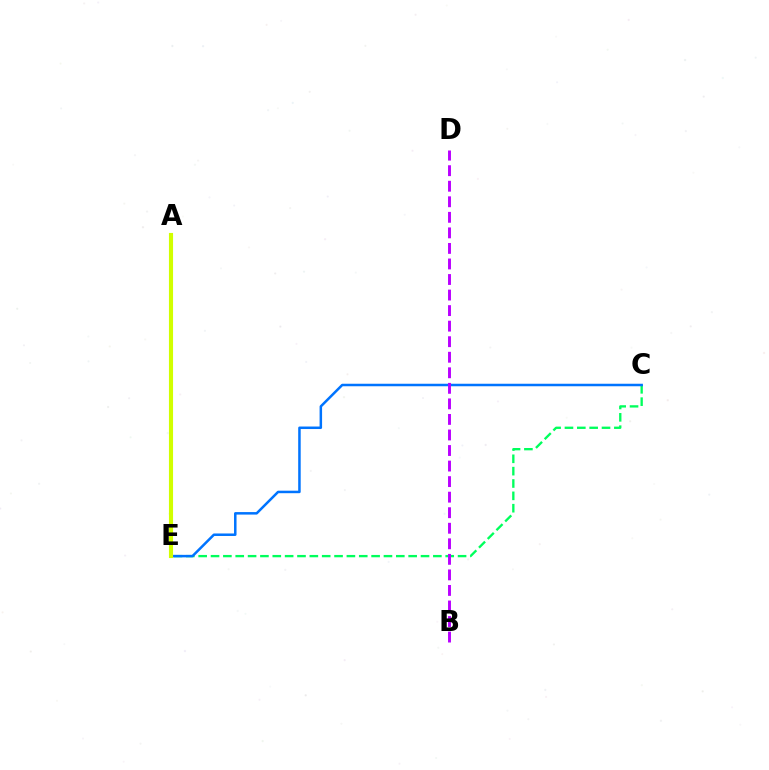{('A', 'E'): [{'color': '#ff0000', 'line_style': 'dashed', 'thickness': 2.07}, {'color': '#d1ff00', 'line_style': 'solid', 'thickness': 2.96}], ('C', 'E'): [{'color': '#00ff5c', 'line_style': 'dashed', 'thickness': 1.68}, {'color': '#0074ff', 'line_style': 'solid', 'thickness': 1.8}], ('B', 'D'): [{'color': '#b900ff', 'line_style': 'dashed', 'thickness': 2.11}]}